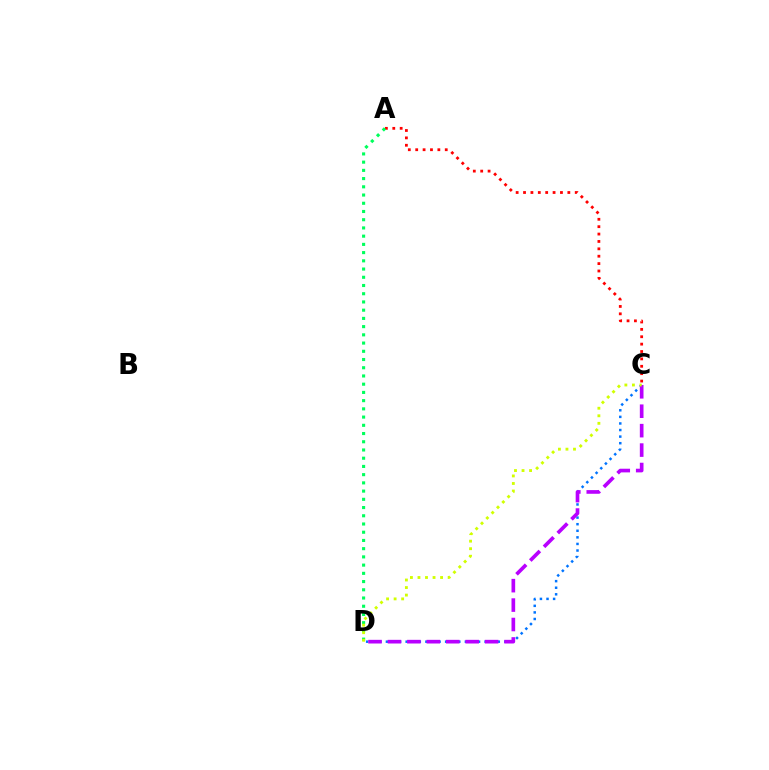{('A', 'C'): [{'color': '#ff0000', 'line_style': 'dotted', 'thickness': 2.01}], ('C', 'D'): [{'color': '#0074ff', 'line_style': 'dotted', 'thickness': 1.79}, {'color': '#b900ff', 'line_style': 'dashed', 'thickness': 2.64}, {'color': '#d1ff00', 'line_style': 'dotted', 'thickness': 2.05}], ('A', 'D'): [{'color': '#00ff5c', 'line_style': 'dotted', 'thickness': 2.23}]}